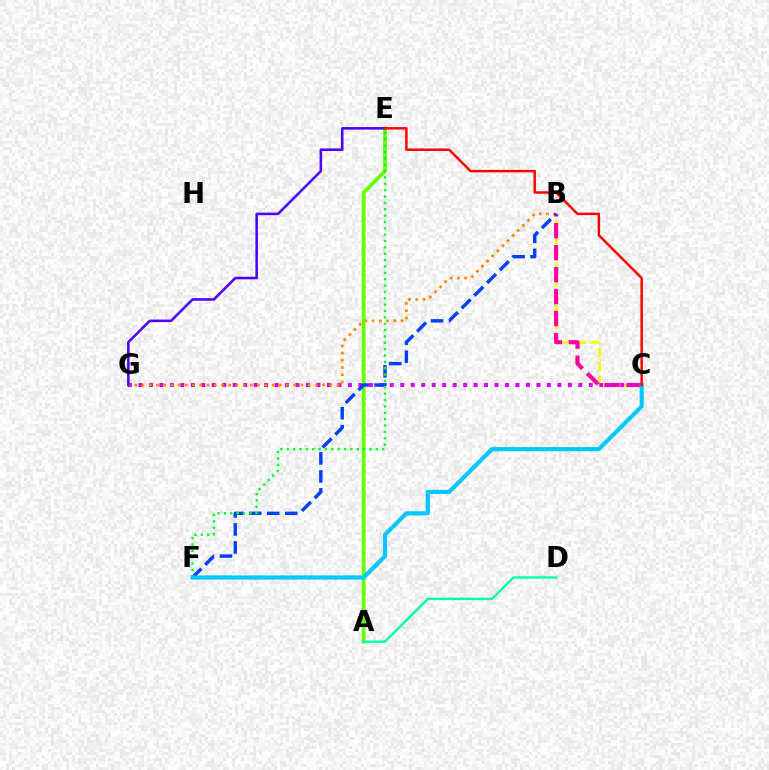{('A', 'E'): [{'color': '#66ff00', 'line_style': 'solid', 'thickness': 2.74}], ('B', 'C'): [{'color': '#eeff00', 'line_style': 'dashed', 'thickness': 1.93}, {'color': '#ff00a0', 'line_style': 'dashed', 'thickness': 2.98}], ('C', 'G'): [{'color': '#d600ff', 'line_style': 'dotted', 'thickness': 2.85}], ('B', 'G'): [{'color': '#ff8800', 'line_style': 'dotted', 'thickness': 1.96}], ('B', 'F'): [{'color': '#003fff', 'line_style': 'dashed', 'thickness': 2.45}], ('E', 'F'): [{'color': '#00ff27', 'line_style': 'dotted', 'thickness': 1.73}], ('A', 'D'): [{'color': '#00ffaf', 'line_style': 'solid', 'thickness': 1.72}], ('E', 'G'): [{'color': '#4f00ff', 'line_style': 'solid', 'thickness': 1.84}], ('C', 'F'): [{'color': '#00c7ff', 'line_style': 'solid', 'thickness': 2.99}], ('C', 'E'): [{'color': '#ff0000', 'line_style': 'solid', 'thickness': 1.78}]}